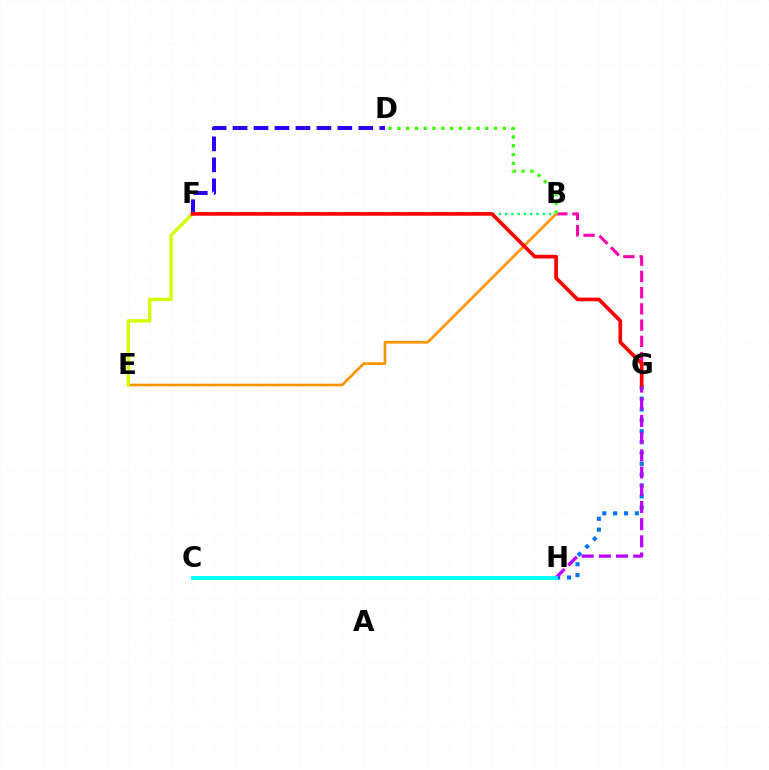{('G', 'H'): [{'color': '#0074ff', 'line_style': 'dotted', 'thickness': 2.95}, {'color': '#b900ff', 'line_style': 'dashed', 'thickness': 2.34}], ('B', 'G'): [{'color': '#ff00ac', 'line_style': 'dashed', 'thickness': 2.21}], ('B', 'F'): [{'color': '#00ff5c', 'line_style': 'dotted', 'thickness': 1.7}], ('B', 'E'): [{'color': '#ff9400', 'line_style': 'solid', 'thickness': 1.94}], ('D', 'F'): [{'color': '#2500ff', 'line_style': 'dashed', 'thickness': 2.85}], ('C', 'H'): [{'color': '#00fff6', 'line_style': 'solid', 'thickness': 2.76}], ('E', 'F'): [{'color': '#d1ff00', 'line_style': 'solid', 'thickness': 2.43}], ('B', 'D'): [{'color': '#3dff00', 'line_style': 'dotted', 'thickness': 2.39}], ('F', 'G'): [{'color': '#ff0000', 'line_style': 'solid', 'thickness': 2.64}]}